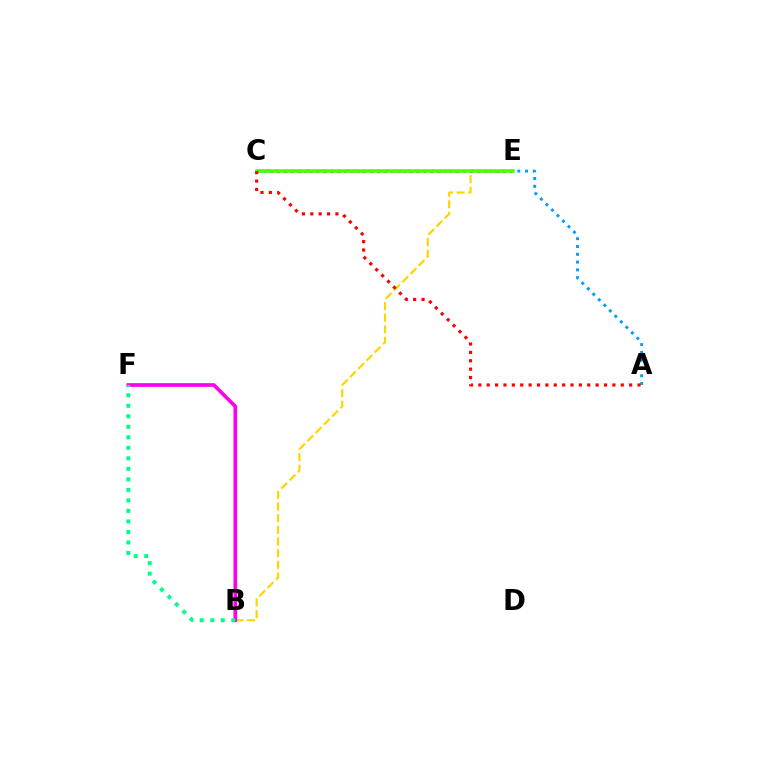{('A', 'C'): [{'color': '#009eff', 'line_style': 'dotted', 'thickness': 2.12}, {'color': '#ff0000', 'line_style': 'dotted', 'thickness': 2.28}], ('B', 'E'): [{'color': '#ffd500', 'line_style': 'dashed', 'thickness': 1.58}], ('C', 'E'): [{'color': '#3700ff', 'line_style': 'dotted', 'thickness': 1.81}, {'color': '#4fff00', 'line_style': 'solid', 'thickness': 2.59}], ('B', 'F'): [{'color': '#ff00ed', 'line_style': 'solid', 'thickness': 2.66}, {'color': '#00ff86', 'line_style': 'dotted', 'thickness': 2.86}]}